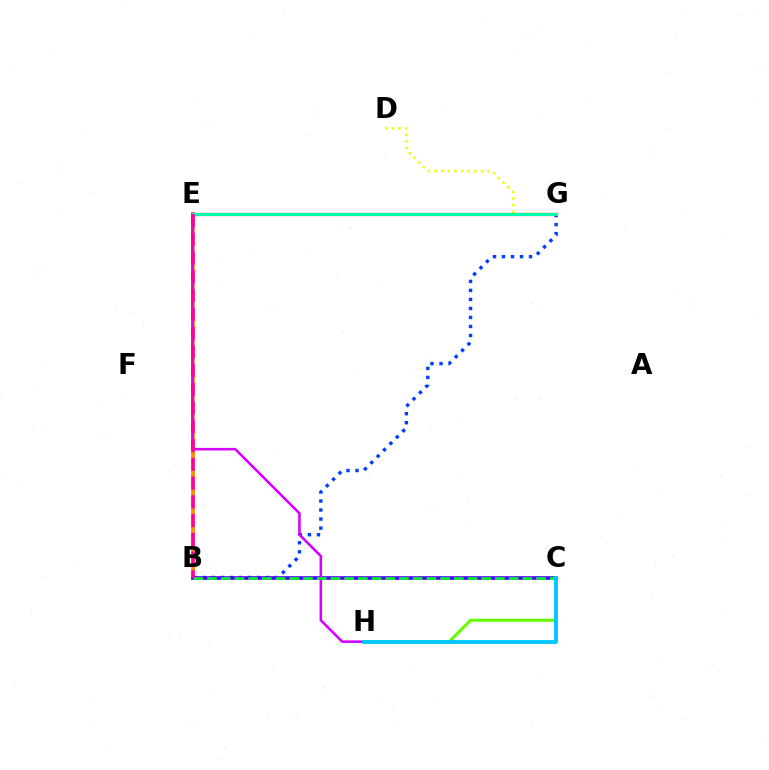{('B', 'E'): [{'color': '#ff8800', 'line_style': 'solid', 'thickness': 2.65}, {'color': '#ff00a0', 'line_style': 'dashed', 'thickness': 2.55}], ('B', 'G'): [{'color': '#003fff', 'line_style': 'dotted', 'thickness': 2.45}], ('D', 'G'): [{'color': '#eeff00', 'line_style': 'dotted', 'thickness': 1.8}], ('B', 'C'): [{'color': '#4f00ff', 'line_style': 'solid', 'thickness': 2.61}, {'color': '#00ff27', 'line_style': 'dashed', 'thickness': 1.86}], ('E', 'G'): [{'color': '#ff0000', 'line_style': 'solid', 'thickness': 2.32}, {'color': '#00ffaf', 'line_style': 'solid', 'thickness': 2.13}], ('C', 'H'): [{'color': '#66ff00', 'line_style': 'solid', 'thickness': 2.19}, {'color': '#00c7ff', 'line_style': 'solid', 'thickness': 2.78}], ('E', 'H'): [{'color': '#d600ff', 'line_style': 'solid', 'thickness': 1.84}]}